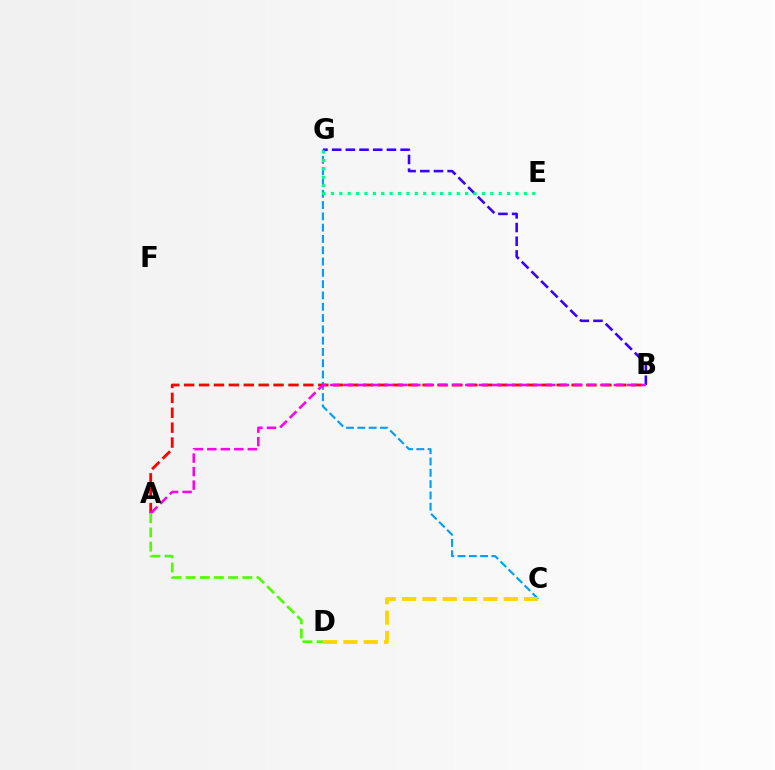{('B', 'G'): [{'color': '#3700ff', 'line_style': 'dashed', 'thickness': 1.86}], ('C', 'G'): [{'color': '#009eff', 'line_style': 'dashed', 'thickness': 1.53}], ('E', 'G'): [{'color': '#00ff86', 'line_style': 'dotted', 'thickness': 2.28}], ('A', 'B'): [{'color': '#ff0000', 'line_style': 'dashed', 'thickness': 2.02}, {'color': '#ff00ed', 'line_style': 'dashed', 'thickness': 1.83}], ('A', 'D'): [{'color': '#4fff00', 'line_style': 'dashed', 'thickness': 1.92}], ('C', 'D'): [{'color': '#ffd500', 'line_style': 'dashed', 'thickness': 2.76}]}